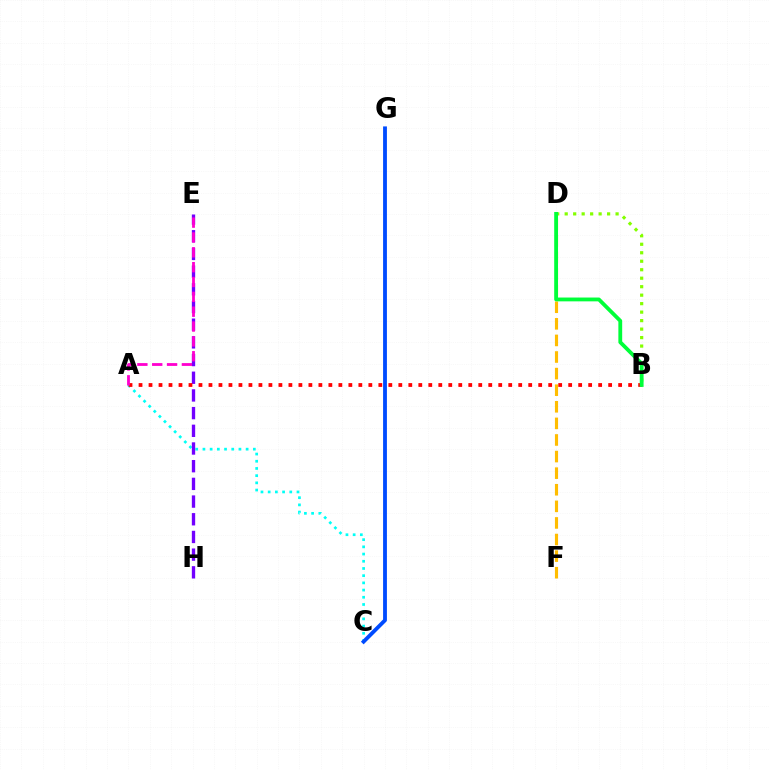{('D', 'F'): [{'color': '#ffbd00', 'line_style': 'dashed', 'thickness': 2.25}], ('A', 'C'): [{'color': '#00fff6', 'line_style': 'dotted', 'thickness': 1.96}], ('C', 'G'): [{'color': '#004bff', 'line_style': 'solid', 'thickness': 2.76}], ('E', 'H'): [{'color': '#7200ff', 'line_style': 'dashed', 'thickness': 2.4}], ('A', 'B'): [{'color': '#ff0000', 'line_style': 'dotted', 'thickness': 2.71}], ('A', 'E'): [{'color': '#ff00cf', 'line_style': 'dashed', 'thickness': 2.02}], ('B', 'D'): [{'color': '#84ff00', 'line_style': 'dotted', 'thickness': 2.31}, {'color': '#00ff39', 'line_style': 'solid', 'thickness': 2.75}]}